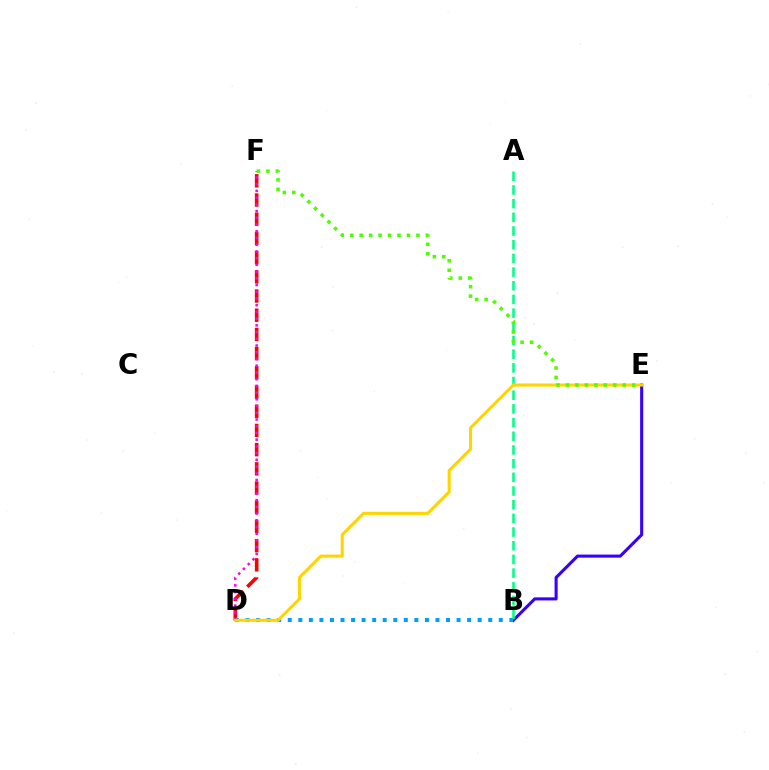{('D', 'F'): [{'color': '#ff0000', 'line_style': 'dashed', 'thickness': 2.61}, {'color': '#ff00ed', 'line_style': 'dotted', 'thickness': 1.83}], ('B', 'E'): [{'color': '#3700ff', 'line_style': 'solid', 'thickness': 2.22}], ('B', 'D'): [{'color': '#009eff', 'line_style': 'dotted', 'thickness': 2.87}], ('A', 'B'): [{'color': '#00ff86', 'line_style': 'dashed', 'thickness': 1.86}], ('D', 'E'): [{'color': '#ffd500', 'line_style': 'solid', 'thickness': 2.21}], ('E', 'F'): [{'color': '#4fff00', 'line_style': 'dotted', 'thickness': 2.57}]}